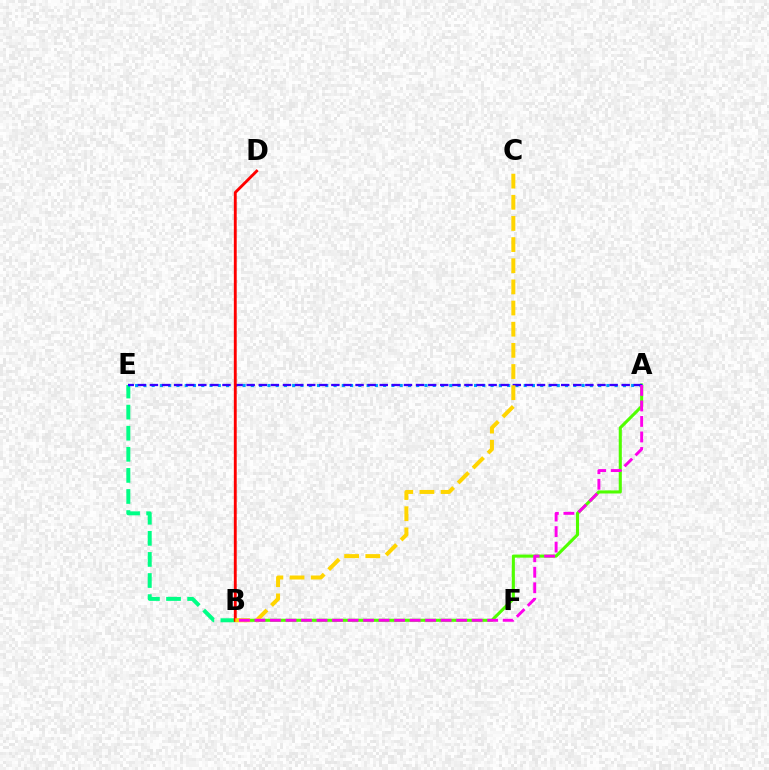{('B', 'E'): [{'color': '#00ff86', 'line_style': 'dashed', 'thickness': 2.86}], ('A', 'B'): [{'color': '#4fff00', 'line_style': 'solid', 'thickness': 2.22}, {'color': '#ff00ed', 'line_style': 'dashed', 'thickness': 2.11}], ('A', 'E'): [{'color': '#009eff', 'line_style': 'dotted', 'thickness': 2.25}, {'color': '#3700ff', 'line_style': 'dashed', 'thickness': 1.64}], ('B', 'D'): [{'color': '#ff0000', 'line_style': 'solid', 'thickness': 2.06}], ('B', 'C'): [{'color': '#ffd500', 'line_style': 'dashed', 'thickness': 2.87}]}